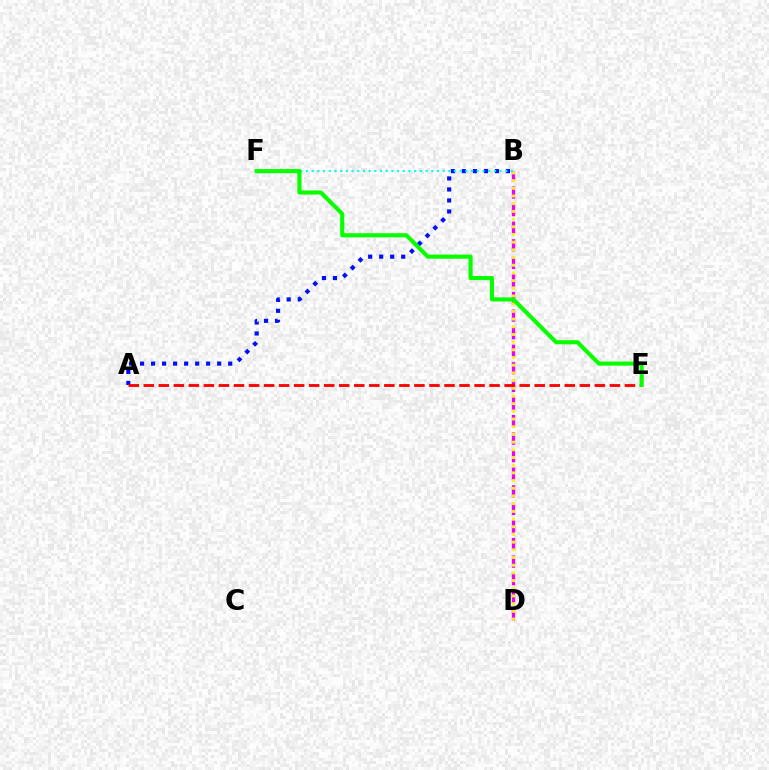{('B', 'D'): [{'color': '#ee00ff', 'line_style': 'dashed', 'thickness': 2.39}, {'color': '#fcf500', 'line_style': 'dotted', 'thickness': 2.09}], ('A', 'B'): [{'color': '#0010ff', 'line_style': 'dotted', 'thickness': 2.99}], ('B', 'F'): [{'color': '#00fff6', 'line_style': 'dotted', 'thickness': 1.55}], ('A', 'E'): [{'color': '#ff0000', 'line_style': 'dashed', 'thickness': 2.04}], ('E', 'F'): [{'color': '#08ff00', 'line_style': 'solid', 'thickness': 2.96}]}